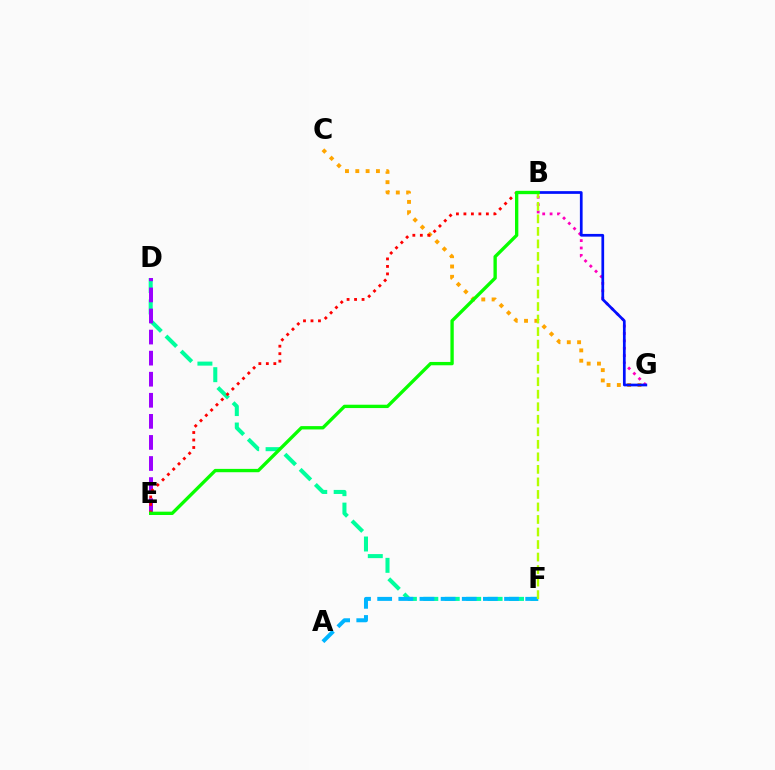{('B', 'G'): [{'color': '#ff00bd', 'line_style': 'dotted', 'thickness': 2.01}, {'color': '#0010ff', 'line_style': 'solid', 'thickness': 1.96}], ('D', 'F'): [{'color': '#00ff9d', 'line_style': 'dashed', 'thickness': 2.91}], ('C', 'G'): [{'color': '#ffa500', 'line_style': 'dotted', 'thickness': 2.8}], ('D', 'E'): [{'color': '#9b00ff', 'line_style': 'dashed', 'thickness': 2.86}], ('A', 'F'): [{'color': '#00b5ff', 'line_style': 'dashed', 'thickness': 2.87}], ('B', 'F'): [{'color': '#b3ff00', 'line_style': 'dashed', 'thickness': 1.7}], ('B', 'E'): [{'color': '#ff0000', 'line_style': 'dotted', 'thickness': 2.03}, {'color': '#08ff00', 'line_style': 'solid', 'thickness': 2.4}]}